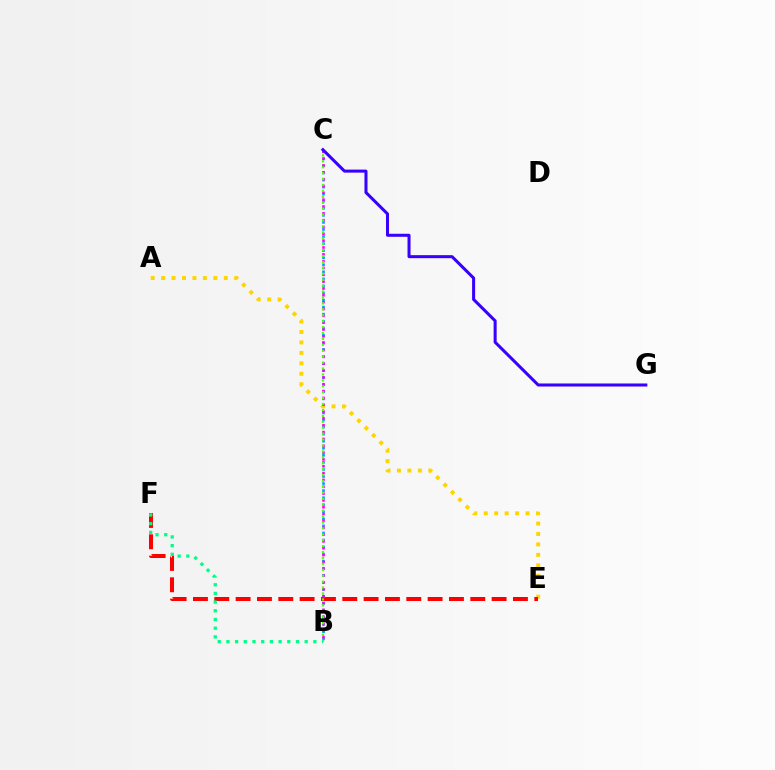{('B', 'C'): [{'color': '#009eff', 'line_style': 'dotted', 'thickness': 1.92}, {'color': '#ff00ed', 'line_style': 'dotted', 'thickness': 1.86}, {'color': '#4fff00', 'line_style': 'dotted', 'thickness': 1.61}], ('A', 'E'): [{'color': '#ffd500', 'line_style': 'dotted', 'thickness': 2.84}], ('E', 'F'): [{'color': '#ff0000', 'line_style': 'dashed', 'thickness': 2.9}], ('B', 'F'): [{'color': '#00ff86', 'line_style': 'dotted', 'thickness': 2.36}], ('C', 'G'): [{'color': '#3700ff', 'line_style': 'solid', 'thickness': 2.18}]}